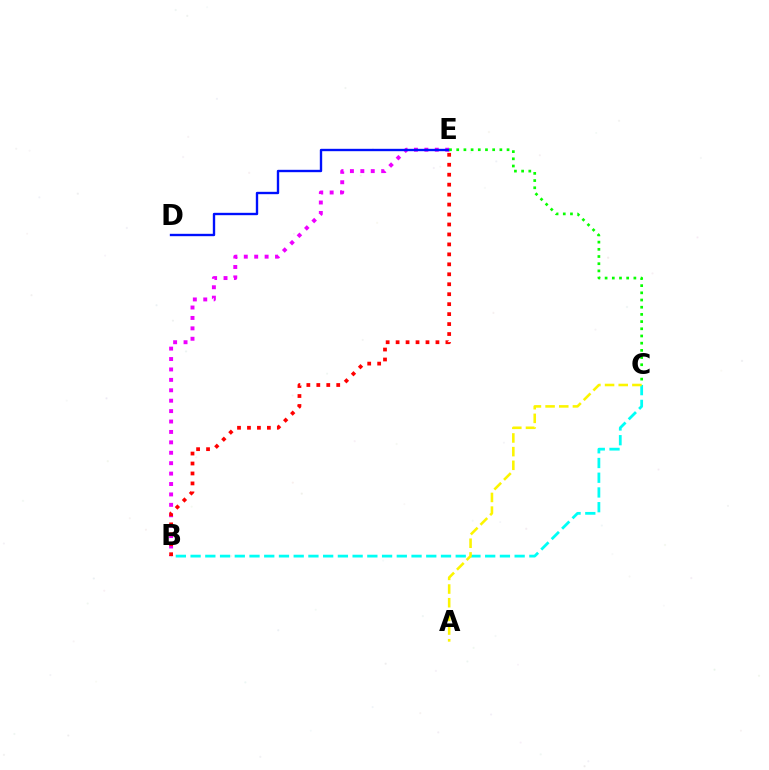{('B', 'E'): [{'color': '#ee00ff', 'line_style': 'dotted', 'thickness': 2.83}, {'color': '#ff0000', 'line_style': 'dotted', 'thickness': 2.71}], ('B', 'C'): [{'color': '#00fff6', 'line_style': 'dashed', 'thickness': 2.0}], ('D', 'E'): [{'color': '#0010ff', 'line_style': 'solid', 'thickness': 1.71}], ('C', 'E'): [{'color': '#08ff00', 'line_style': 'dotted', 'thickness': 1.95}], ('A', 'C'): [{'color': '#fcf500', 'line_style': 'dashed', 'thickness': 1.86}]}